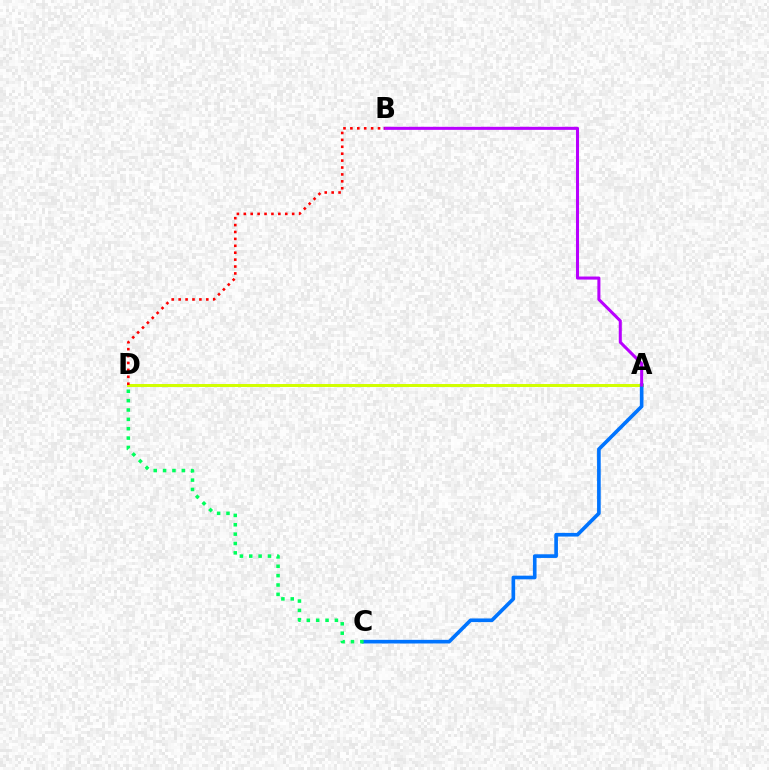{('A', 'D'): [{'color': '#d1ff00', 'line_style': 'solid', 'thickness': 2.14}], ('A', 'C'): [{'color': '#0074ff', 'line_style': 'solid', 'thickness': 2.63}], ('C', 'D'): [{'color': '#00ff5c', 'line_style': 'dotted', 'thickness': 2.54}], ('A', 'B'): [{'color': '#b900ff', 'line_style': 'solid', 'thickness': 2.19}], ('B', 'D'): [{'color': '#ff0000', 'line_style': 'dotted', 'thickness': 1.88}]}